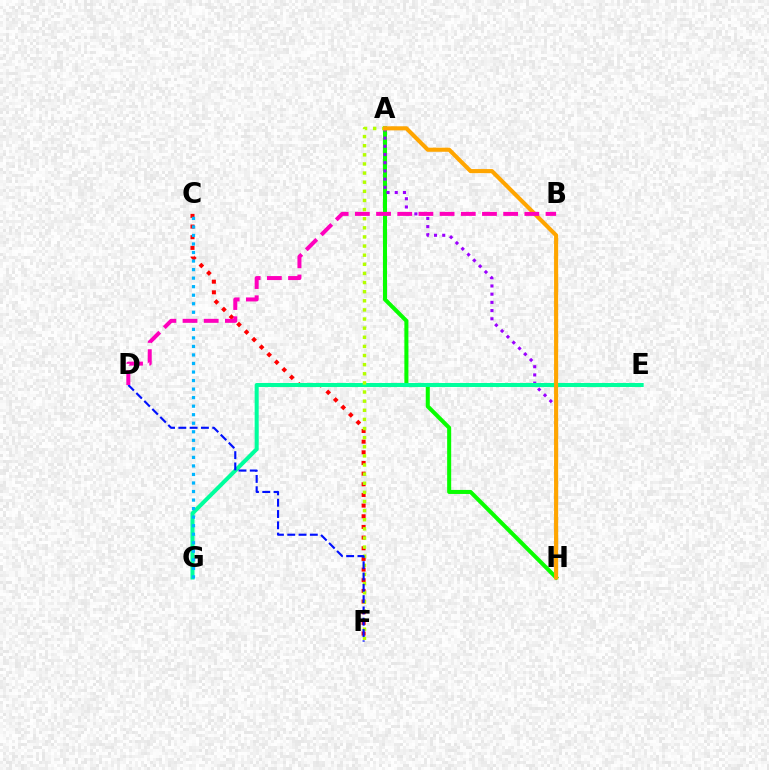{('C', 'F'): [{'color': '#ff0000', 'line_style': 'dotted', 'thickness': 2.9}], ('A', 'H'): [{'color': '#08ff00', 'line_style': 'solid', 'thickness': 2.91}, {'color': '#9b00ff', 'line_style': 'dotted', 'thickness': 2.23}, {'color': '#ffa500', 'line_style': 'solid', 'thickness': 2.95}], ('E', 'G'): [{'color': '#00ff9d', 'line_style': 'solid', 'thickness': 2.9}], ('A', 'F'): [{'color': '#b3ff00', 'line_style': 'dotted', 'thickness': 2.48}], ('C', 'G'): [{'color': '#00b5ff', 'line_style': 'dotted', 'thickness': 2.32}], ('D', 'F'): [{'color': '#0010ff', 'line_style': 'dashed', 'thickness': 1.53}], ('B', 'D'): [{'color': '#ff00bd', 'line_style': 'dashed', 'thickness': 2.88}]}